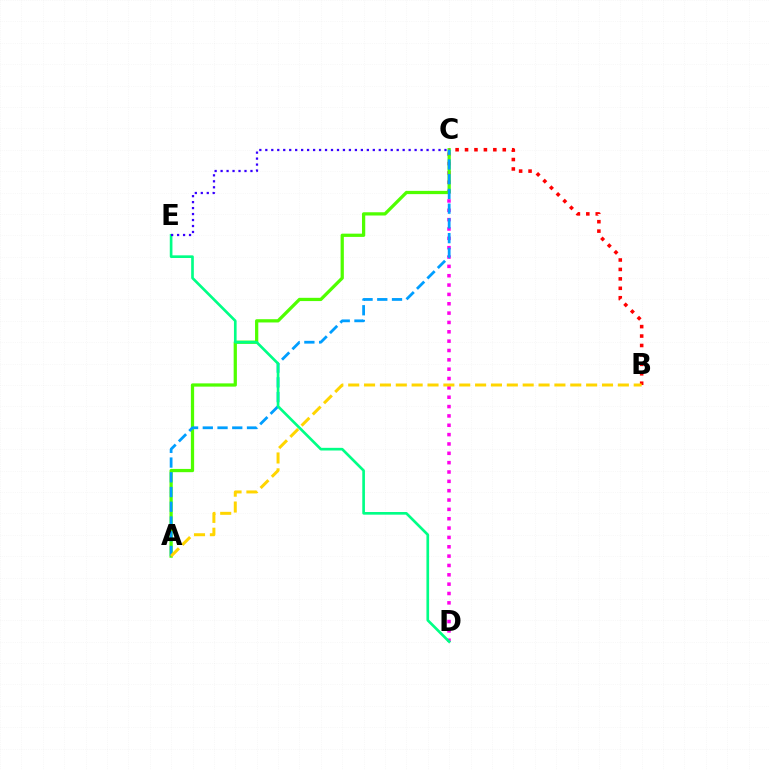{('C', 'D'): [{'color': '#ff00ed', 'line_style': 'dotted', 'thickness': 2.54}], ('A', 'C'): [{'color': '#4fff00', 'line_style': 'solid', 'thickness': 2.34}, {'color': '#009eff', 'line_style': 'dashed', 'thickness': 2.0}], ('B', 'C'): [{'color': '#ff0000', 'line_style': 'dotted', 'thickness': 2.56}], ('D', 'E'): [{'color': '#00ff86', 'line_style': 'solid', 'thickness': 1.92}], ('C', 'E'): [{'color': '#3700ff', 'line_style': 'dotted', 'thickness': 1.62}], ('A', 'B'): [{'color': '#ffd500', 'line_style': 'dashed', 'thickness': 2.15}]}